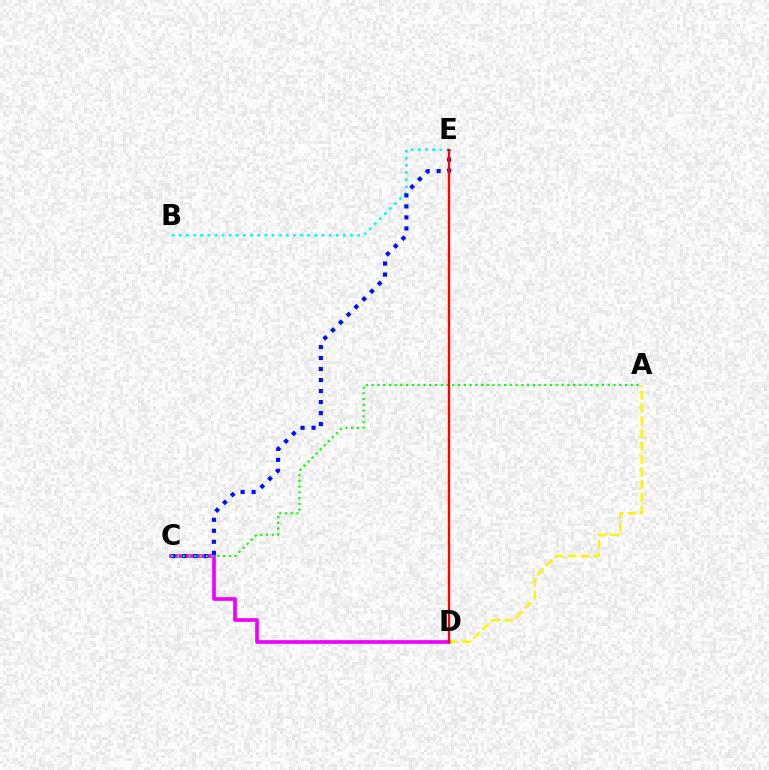{('B', 'E'): [{'color': '#00fff6', 'line_style': 'dotted', 'thickness': 1.94}], ('C', 'D'): [{'color': '#ee00ff', 'line_style': 'solid', 'thickness': 2.63}], ('C', 'E'): [{'color': '#0010ff', 'line_style': 'dotted', 'thickness': 2.99}], ('A', 'C'): [{'color': '#08ff00', 'line_style': 'dotted', 'thickness': 1.56}], ('A', 'D'): [{'color': '#fcf500', 'line_style': 'dashed', 'thickness': 1.74}], ('D', 'E'): [{'color': '#ff0000', 'line_style': 'solid', 'thickness': 1.68}]}